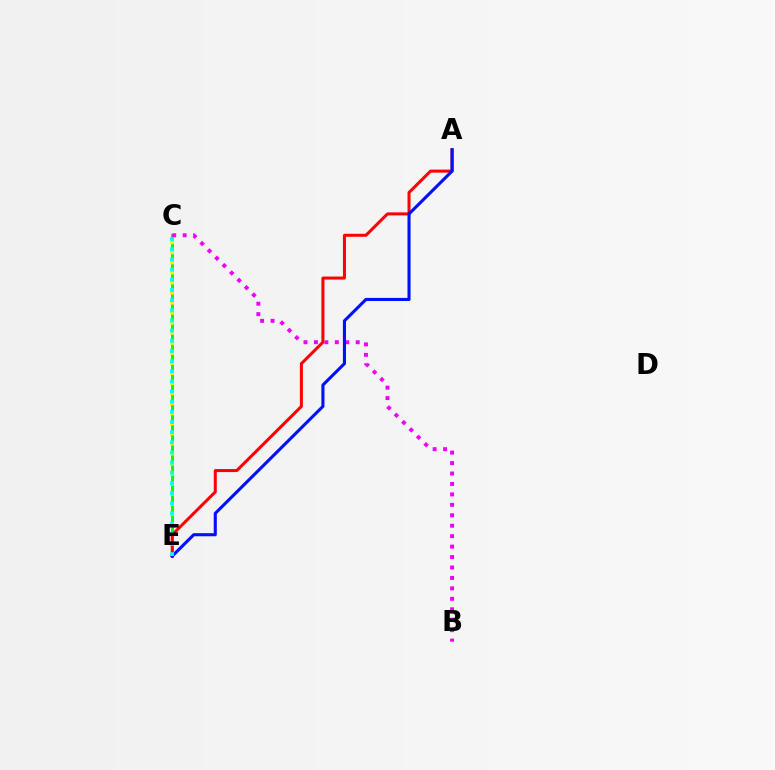{('C', 'E'): [{'color': '#08ff00', 'line_style': 'solid', 'thickness': 2.16}, {'color': '#fcf500', 'line_style': 'dotted', 'thickness': 2.73}, {'color': '#00fff6', 'line_style': 'dotted', 'thickness': 2.76}], ('A', 'E'): [{'color': '#ff0000', 'line_style': 'solid', 'thickness': 2.17}, {'color': '#0010ff', 'line_style': 'solid', 'thickness': 2.22}], ('B', 'C'): [{'color': '#ee00ff', 'line_style': 'dotted', 'thickness': 2.84}]}